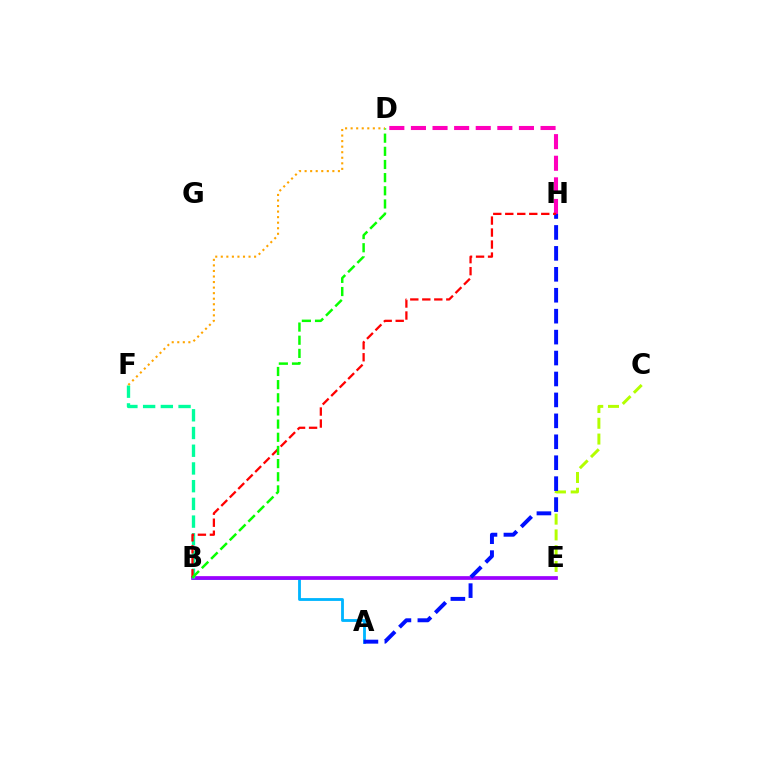{('C', 'E'): [{'color': '#b3ff00', 'line_style': 'dashed', 'thickness': 2.14}], ('D', 'H'): [{'color': '#ff00bd', 'line_style': 'dashed', 'thickness': 2.93}], ('A', 'B'): [{'color': '#00b5ff', 'line_style': 'solid', 'thickness': 2.03}], ('B', 'E'): [{'color': '#9b00ff', 'line_style': 'solid', 'thickness': 2.68}], ('A', 'H'): [{'color': '#0010ff', 'line_style': 'dashed', 'thickness': 2.84}], ('B', 'F'): [{'color': '#00ff9d', 'line_style': 'dashed', 'thickness': 2.41}], ('B', 'H'): [{'color': '#ff0000', 'line_style': 'dashed', 'thickness': 1.63}], ('B', 'D'): [{'color': '#08ff00', 'line_style': 'dashed', 'thickness': 1.79}], ('D', 'F'): [{'color': '#ffa500', 'line_style': 'dotted', 'thickness': 1.51}]}